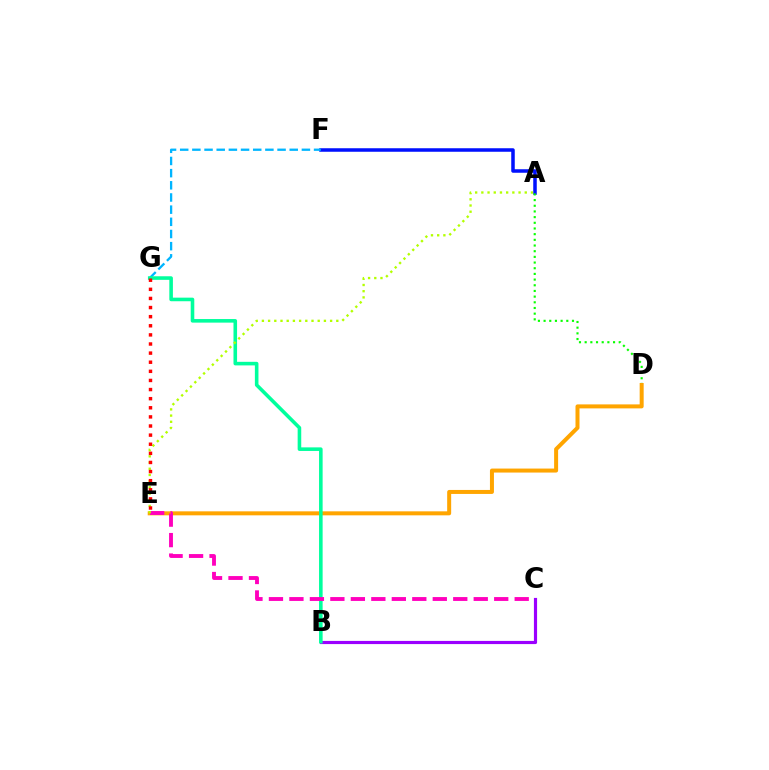{('A', 'F'): [{'color': '#0010ff', 'line_style': 'solid', 'thickness': 2.53}], ('B', 'C'): [{'color': '#9b00ff', 'line_style': 'solid', 'thickness': 2.28}], ('A', 'D'): [{'color': '#08ff00', 'line_style': 'dotted', 'thickness': 1.54}], ('F', 'G'): [{'color': '#00b5ff', 'line_style': 'dashed', 'thickness': 1.65}], ('D', 'E'): [{'color': '#ffa500', 'line_style': 'solid', 'thickness': 2.88}], ('B', 'G'): [{'color': '#00ff9d', 'line_style': 'solid', 'thickness': 2.58}], ('C', 'E'): [{'color': '#ff00bd', 'line_style': 'dashed', 'thickness': 2.78}], ('A', 'E'): [{'color': '#b3ff00', 'line_style': 'dotted', 'thickness': 1.68}], ('E', 'G'): [{'color': '#ff0000', 'line_style': 'dotted', 'thickness': 2.48}]}